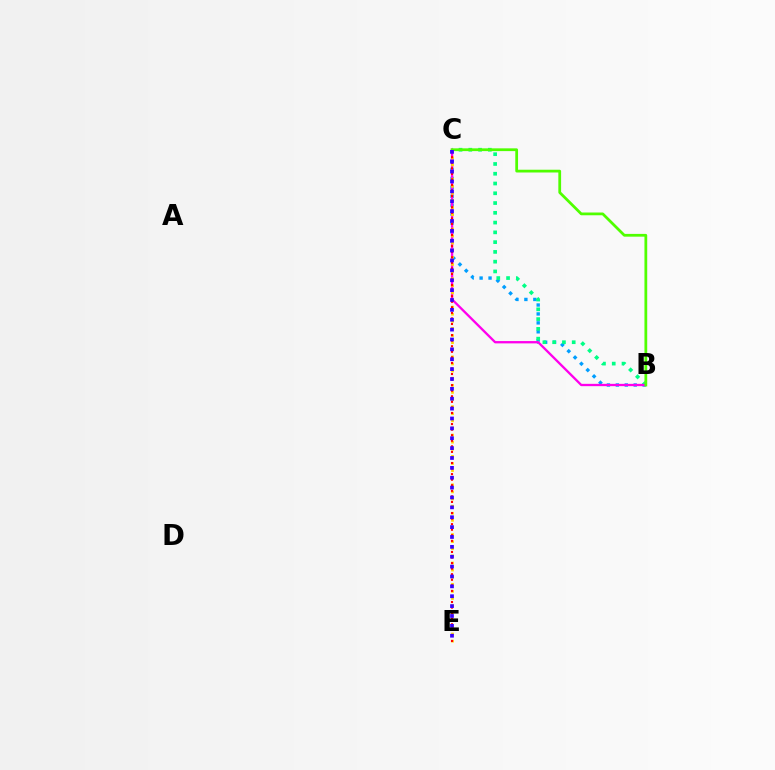{('B', 'C'): [{'color': '#009eff', 'line_style': 'dotted', 'thickness': 2.43}, {'color': '#00ff86', 'line_style': 'dotted', 'thickness': 2.65}, {'color': '#ff00ed', 'line_style': 'solid', 'thickness': 1.67}, {'color': '#4fff00', 'line_style': 'solid', 'thickness': 1.99}], ('C', 'E'): [{'color': '#ffd500', 'line_style': 'dotted', 'thickness': 1.93}, {'color': '#ff0000', 'line_style': 'dotted', 'thickness': 1.51}, {'color': '#3700ff', 'line_style': 'dotted', 'thickness': 2.68}]}